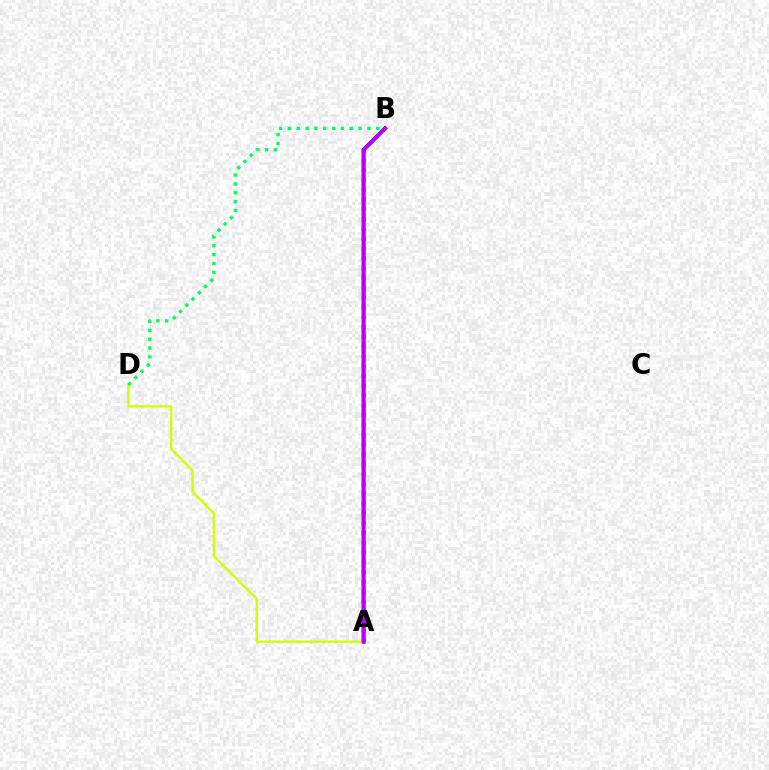{('A', 'B'): [{'color': '#0074ff', 'line_style': 'solid', 'thickness': 2.86}, {'color': '#ff0000', 'line_style': 'dotted', 'thickness': 2.66}, {'color': '#b900ff', 'line_style': 'solid', 'thickness': 2.68}], ('A', 'D'): [{'color': '#d1ff00', 'line_style': 'solid', 'thickness': 1.7}], ('B', 'D'): [{'color': '#00ff5c', 'line_style': 'dotted', 'thickness': 2.4}]}